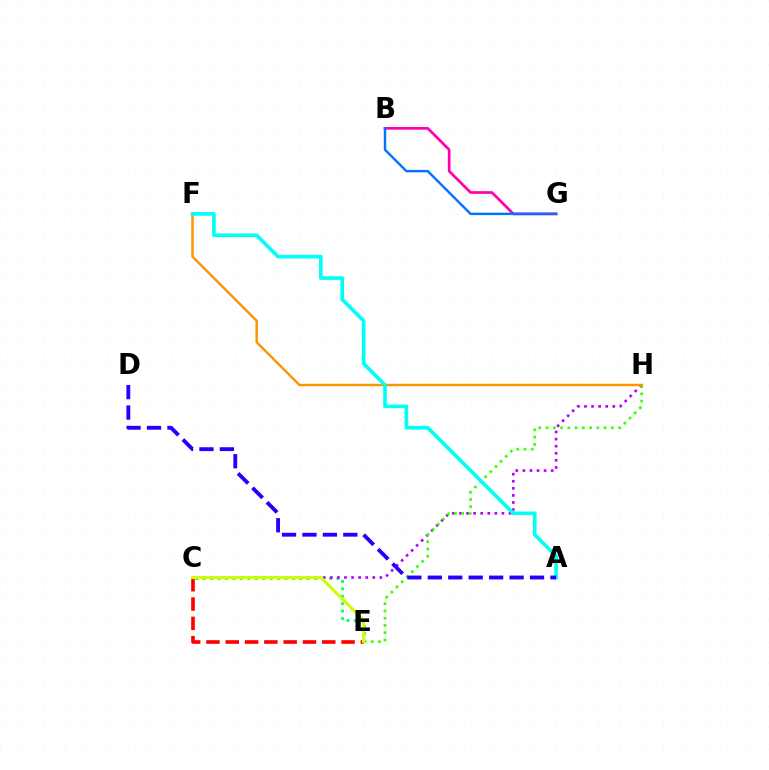{('C', 'E'): [{'color': '#00ff5c', 'line_style': 'dotted', 'thickness': 2.02}, {'color': '#ff0000', 'line_style': 'dashed', 'thickness': 2.62}, {'color': '#d1ff00', 'line_style': 'solid', 'thickness': 2.23}], ('B', 'G'): [{'color': '#ff00ac', 'line_style': 'solid', 'thickness': 1.94}, {'color': '#0074ff', 'line_style': 'solid', 'thickness': 1.74}], ('C', 'H'): [{'color': '#b900ff', 'line_style': 'dotted', 'thickness': 1.92}], ('E', 'H'): [{'color': '#3dff00', 'line_style': 'dotted', 'thickness': 1.97}], ('F', 'H'): [{'color': '#ff9400', 'line_style': 'solid', 'thickness': 1.77}], ('A', 'F'): [{'color': '#00fff6', 'line_style': 'solid', 'thickness': 2.62}], ('A', 'D'): [{'color': '#2500ff', 'line_style': 'dashed', 'thickness': 2.78}]}